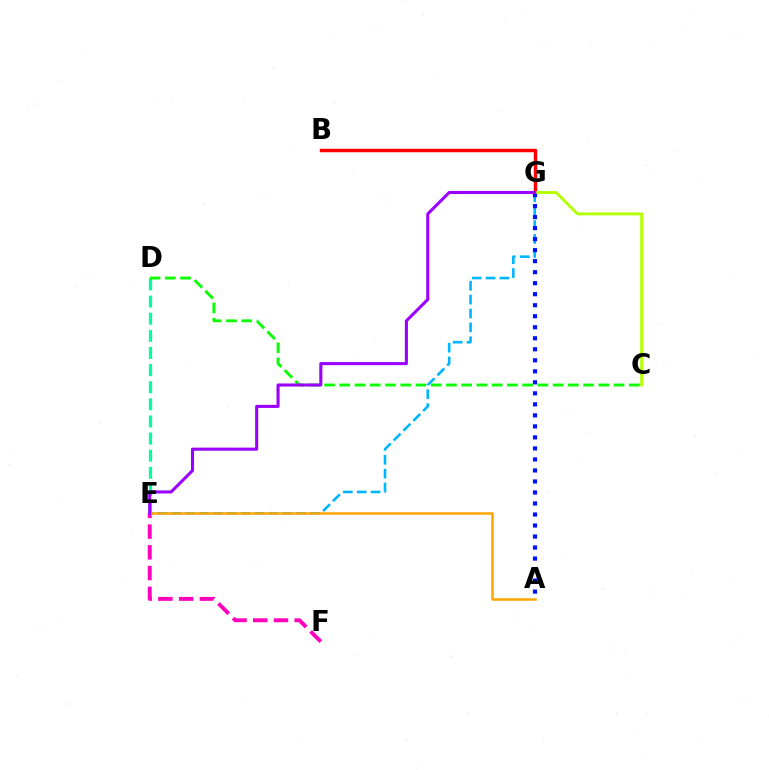{('E', 'F'): [{'color': '#ff00bd', 'line_style': 'dashed', 'thickness': 2.82}], ('B', 'G'): [{'color': '#ff0000', 'line_style': 'solid', 'thickness': 2.49}], ('E', 'G'): [{'color': '#00b5ff', 'line_style': 'dashed', 'thickness': 1.88}, {'color': '#9b00ff', 'line_style': 'solid', 'thickness': 2.21}], ('D', 'E'): [{'color': '#00ff9d', 'line_style': 'dashed', 'thickness': 2.33}], ('C', 'D'): [{'color': '#08ff00', 'line_style': 'dashed', 'thickness': 2.07}], ('A', 'E'): [{'color': '#ffa500', 'line_style': 'solid', 'thickness': 1.81}], ('A', 'G'): [{'color': '#0010ff', 'line_style': 'dotted', 'thickness': 2.99}], ('C', 'G'): [{'color': '#b3ff00', 'line_style': 'solid', 'thickness': 2.08}]}